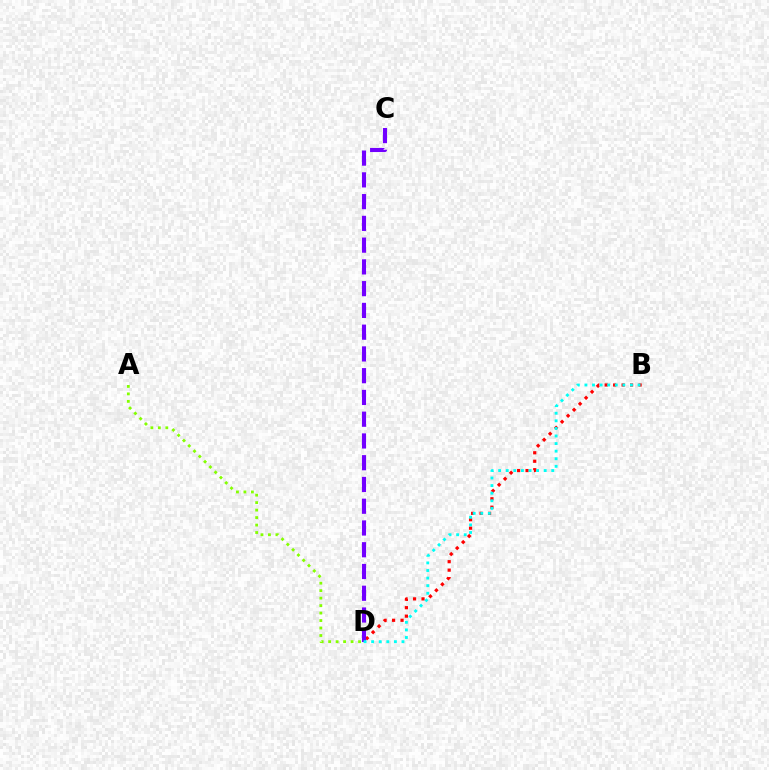{('A', 'D'): [{'color': '#84ff00', 'line_style': 'dotted', 'thickness': 2.03}], ('B', 'D'): [{'color': '#ff0000', 'line_style': 'dotted', 'thickness': 2.3}, {'color': '#00fff6', 'line_style': 'dotted', 'thickness': 2.06}], ('C', 'D'): [{'color': '#7200ff', 'line_style': 'dashed', 'thickness': 2.96}]}